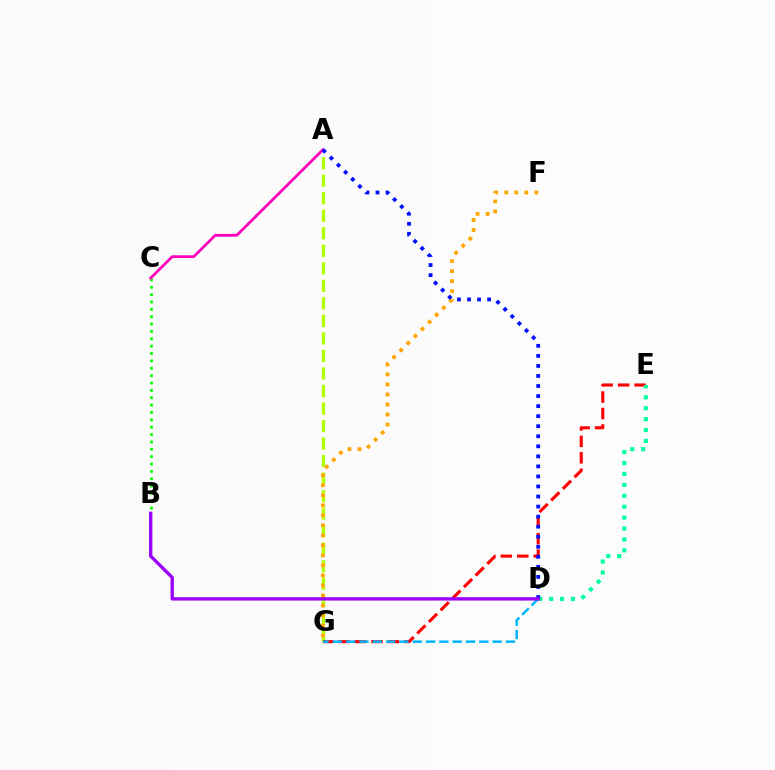{('A', 'G'): [{'color': '#b3ff00', 'line_style': 'dashed', 'thickness': 2.38}], ('E', 'G'): [{'color': '#ff0000', 'line_style': 'dashed', 'thickness': 2.24}], ('B', 'C'): [{'color': '#08ff00', 'line_style': 'dotted', 'thickness': 2.0}], ('F', 'G'): [{'color': '#ffa500', 'line_style': 'dotted', 'thickness': 2.72}], ('D', 'G'): [{'color': '#00b5ff', 'line_style': 'dashed', 'thickness': 1.81}], ('D', 'E'): [{'color': '#00ff9d', 'line_style': 'dotted', 'thickness': 2.96}], ('A', 'C'): [{'color': '#ff00bd', 'line_style': 'solid', 'thickness': 2.0}], ('A', 'D'): [{'color': '#0010ff', 'line_style': 'dotted', 'thickness': 2.73}], ('B', 'D'): [{'color': '#9b00ff', 'line_style': 'solid', 'thickness': 2.41}]}